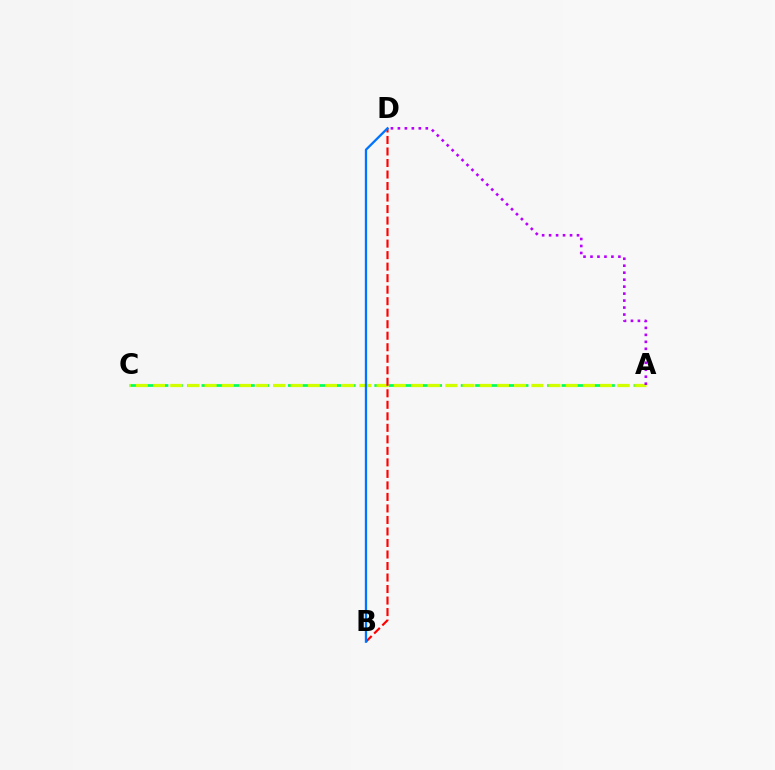{('A', 'C'): [{'color': '#00ff5c', 'line_style': 'dashed', 'thickness': 1.96}, {'color': '#d1ff00', 'line_style': 'dashed', 'thickness': 2.34}], ('B', 'D'): [{'color': '#ff0000', 'line_style': 'dashed', 'thickness': 1.56}, {'color': '#0074ff', 'line_style': 'solid', 'thickness': 1.65}], ('A', 'D'): [{'color': '#b900ff', 'line_style': 'dotted', 'thickness': 1.9}]}